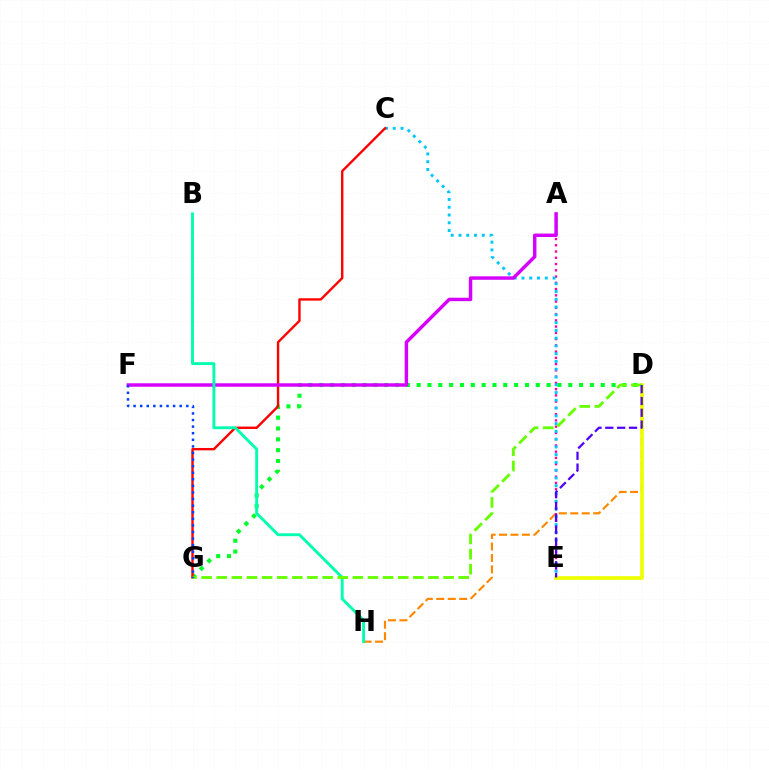{('D', 'H'): [{'color': '#ff8800', 'line_style': 'dashed', 'thickness': 1.55}], ('D', 'G'): [{'color': '#00ff27', 'line_style': 'dotted', 'thickness': 2.94}, {'color': '#66ff00', 'line_style': 'dashed', 'thickness': 2.05}], ('A', 'E'): [{'color': '#ff00a0', 'line_style': 'dotted', 'thickness': 1.7}], ('D', 'E'): [{'color': '#eeff00', 'line_style': 'solid', 'thickness': 2.66}, {'color': '#4f00ff', 'line_style': 'dashed', 'thickness': 1.61}], ('C', 'E'): [{'color': '#00c7ff', 'line_style': 'dotted', 'thickness': 2.11}], ('C', 'G'): [{'color': '#ff0000', 'line_style': 'solid', 'thickness': 1.72}], ('A', 'F'): [{'color': '#d600ff', 'line_style': 'solid', 'thickness': 2.48}], ('B', 'H'): [{'color': '#00ffaf', 'line_style': 'solid', 'thickness': 2.08}], ('F', 'G'): [{'color': '#003fff', 'line_style': 'dotted', 'thickness': 1.79}]}